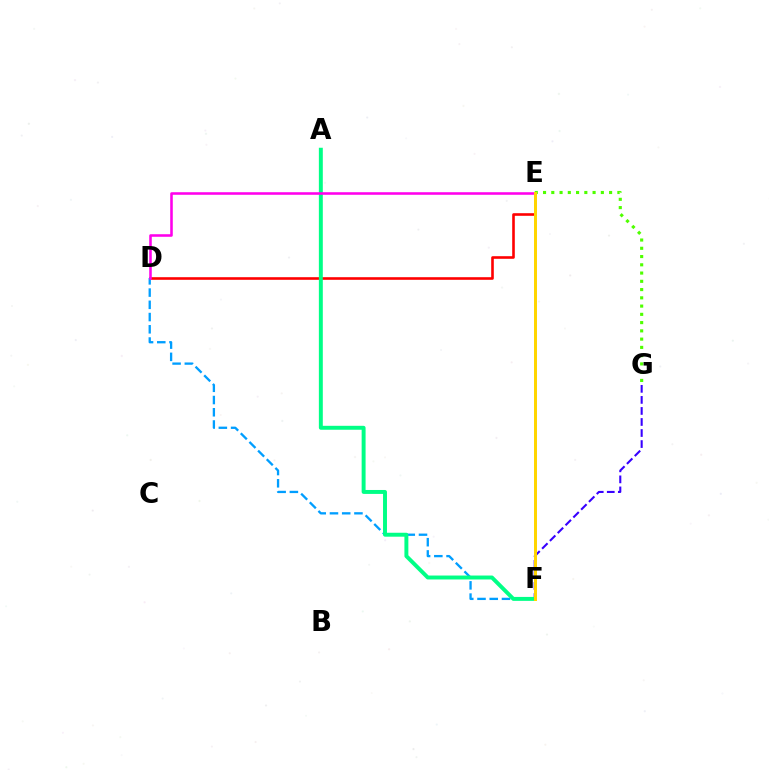{('E', 'G'): [{'color': '#4fff00', 'line_style': 'dotted', 'thickness': 2.24}], ('F', 'G'): [{'color': '#3700ff', 'line_style': 'dashed', 'thickness': 1.5}], ('D', 'E'): [{'color': '#ff0000', 'line_style': 'solid', 'thickness': 1.88}, {'color': '#ff00ed', 'line_style': 'solid', 'thickness': 1.85}], ('D', 'F'): [{'color': '#009eff', 'line_style': 'dashed', 'thickness': 1.66}], ('A', 'F'): [{'color': '#00ff86', 'line_style': 'solid', 'thickness': 2.84}], ('E', 'F'): [{'color': '#ffd500', 'line_style': 'solid', 'thickness': 2.15}]}